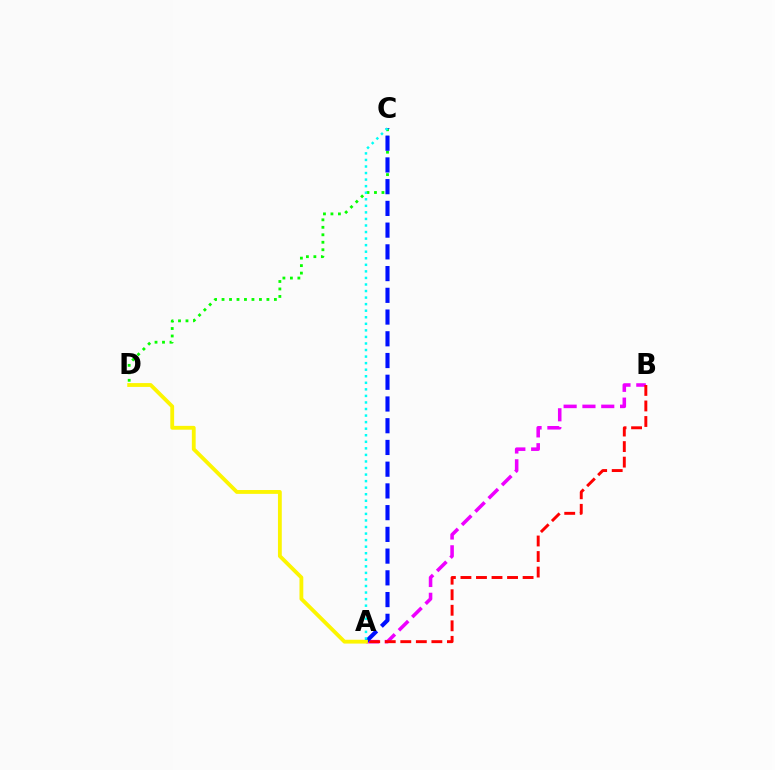{('A', 'B'): [{'color': '#ee00ff', 'line_style': 'dashed', 'thickness': 2.56}, {'color': '#ff0000', 'line_style': 'dashed', 'thickness': 2.11}], ('C', 'D'): [{'color': '#08ff00', 'line_style': 'dotted', 'thickness': 2.03}], ('A', 'C'): [{'color': '#0010ff', 'line_style': 'dashed', 'thickness': 2.95}, {'color': '#00fff6', 'line_style': 'dotted', 'thickness': 1.78}], ('A', 'D'): [{'color': '#fcf500', 'line_style': 'solid', 'thickness': 2.76}]}